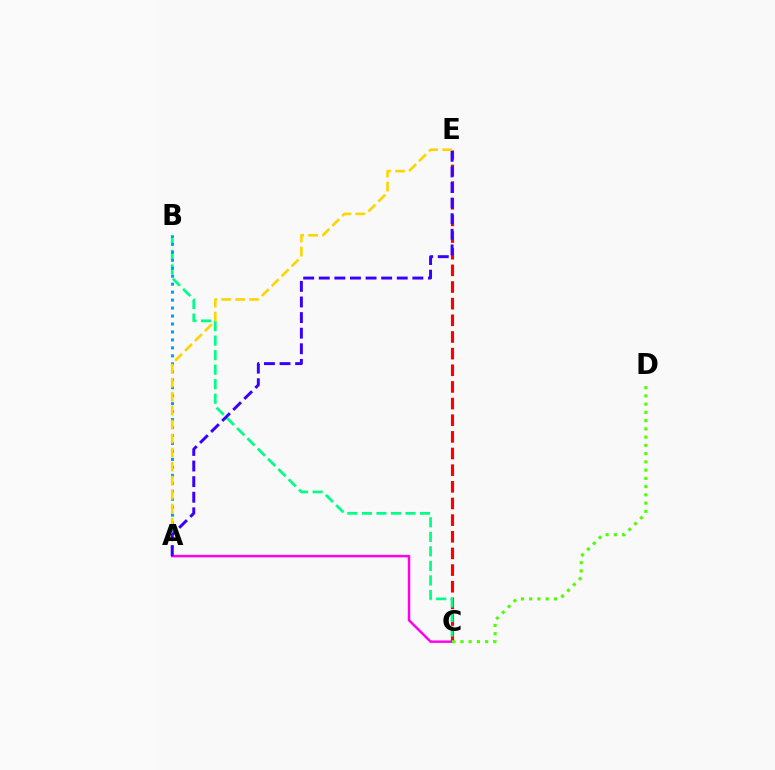{('C', 'E'): [{'color': '#ff0000', 'line_style': 'dashed', 'thickness': 2.26}], ('B', 'C'): [{'color': '#00ff86', 'line_style': 'dashed', 'thickness': 1.97}], ('A', 'B'): [{'color': '#009eff', 'line_style': 'dotted', 'thickness': 2.16}], ('A', 'C'): [{'color': '#ff00ed', 'line_style': 'solid', 'thickness': 1.77}], ('C', 'D'): [{'color': '#4fff00', 'line_style': 'dotted', 'thickness': 2.24}], ('A', 'E'): [{'color': '#ffd500', 'line_style': 'dashed', 'thickness': 1.9}, {'color': '#3700ff', 'line_style': 'dashed', 'thickness': 2.12}]}